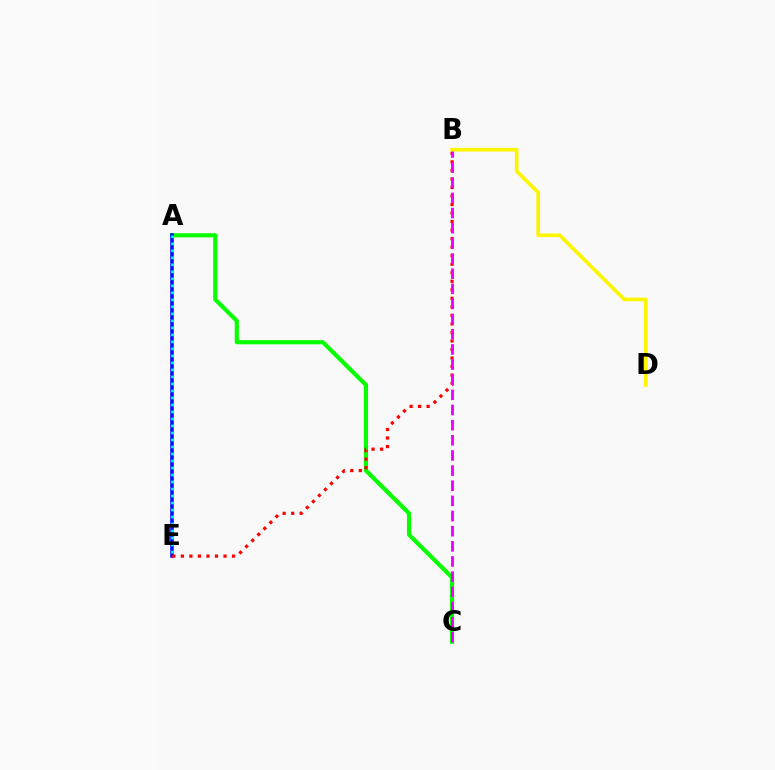{('A', 'C'): [{'color': '#08ff00', 'line_style': 'solid', 'thickness': 2.99}], ('A', 'E'): [{'color': '#0010ff', 'line_style': 'solid', 'thickness': 2.58}, {'color': '#00fff6', 'line_style': 'dotted', 'thickness': 1.9}], ('B', 'E'): [{'color': '#ff0000', 'line_style': 'dotted', 'thickness': 2.32}], ('B', 'C'): [{'color': '#ee00ff', 'line_style': 'dashed', 'thickness': 2.06}], ('B', 'D'): [{'color': '#fcf500', 'line_style': 'solid', 'thickness': 2.64}]}